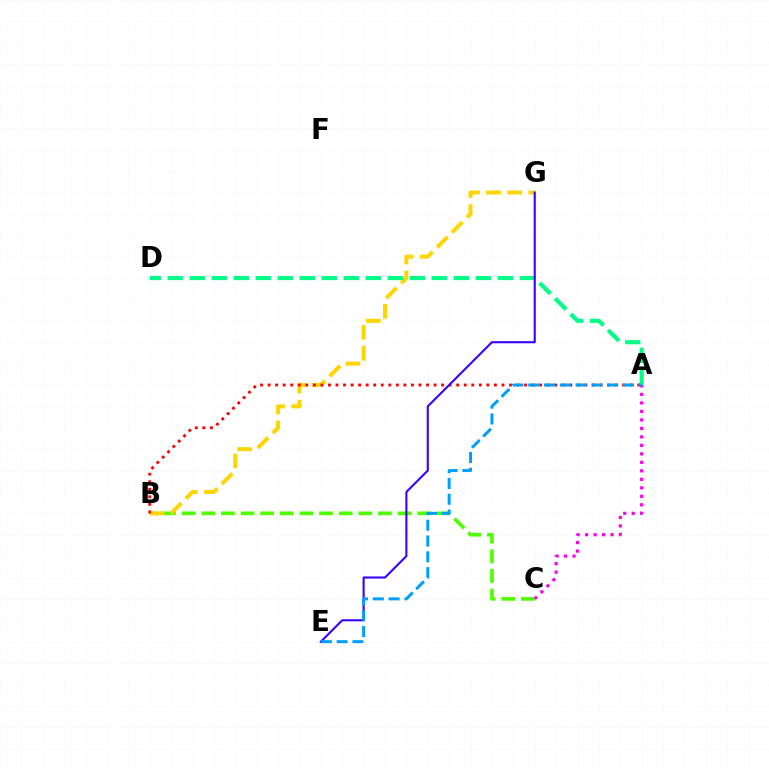{('B', 'C'): [{'color': '#4fff00', 'line_style': 'dashed', 'thickness': 2.67}], ('B', 'G'): [{'color': '#ffd500', 'line_style': 'dashed', 'thickness': 2.87}], ('A', 'B'): [{'color': '#ff0000', 'line_style': 'dotted', 'thickness': 2.05}], ('A', 'D'): [{'color': '#00ff86', 'line_style': 'dashed', 'thickness': 2.99}], ('E', 'G'): [{'color': '#3700ff', 'line_style': 'solid', 'thickness': 1.52}], ('A', 'C'): [{'color': '#ff00ed', 'line_style': 'dotted', 'thickness': 2.31}], ('A', 'E'): [{'color': '#009eff', 'line_style': 'dashed', 'thickness': 2.15}]}